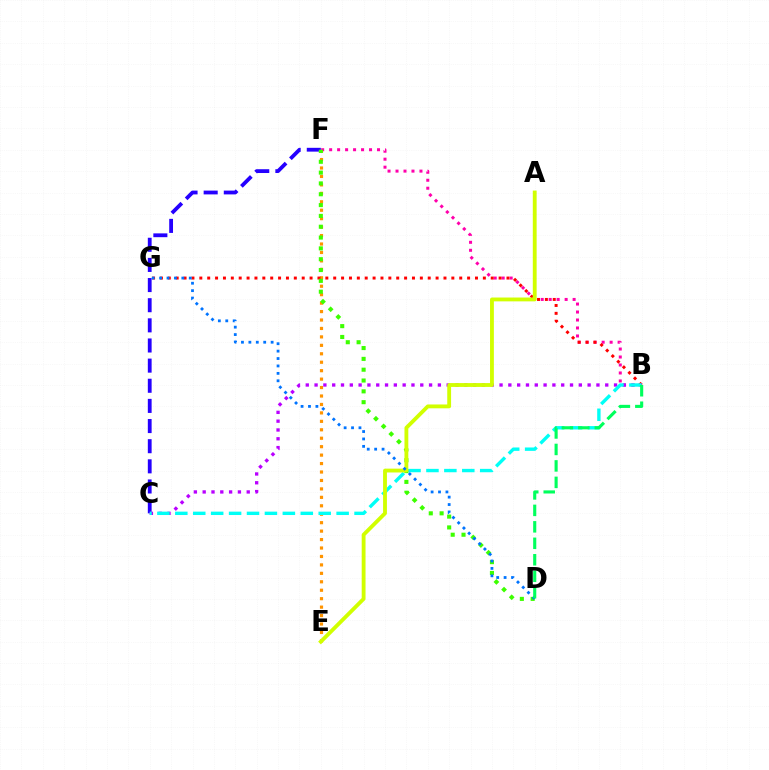{('B', 'F'): [{'color': '#ff00ac', 'line_style': 'dotted', 'thickness': 2.17}], ('E', 'F'): [{'color': '#ff9400', 'line_style': 'dotted', 'thickness': 2.29}], ('C', 'F'): [{'color': '#2500ff', 'line_style': 'dashed', 'thickness': 2.74}], ('B', 'G'): [{'color': '#ff0000', 'line_style': 'dotted', 'thickness': 2.14}], ('B', 'C'): [{'color': '#b900ff', 'line_style': 'dotted', 'thickness': 2.39}, {'color': '#00fff6', 'line_style': 'dashed', 'thickness': 2.43}], ('D', 'F'): [{'color': '#3dff00', 'line_style': 'dotted', 'thickness': 2.94}], ('A', 'E'): [{'color': '#d1ff00', 'line_style': 'solid', 'thickness': 2.76}], ('D', 'G'): [{'color': '#0074ff', 'line_style': 'dotted', 'thickness': 2.02}], ('B', 'D'): [{'color': '#00ff5c', 'line_style': 'dashed', 'thickness': 2.24}]}